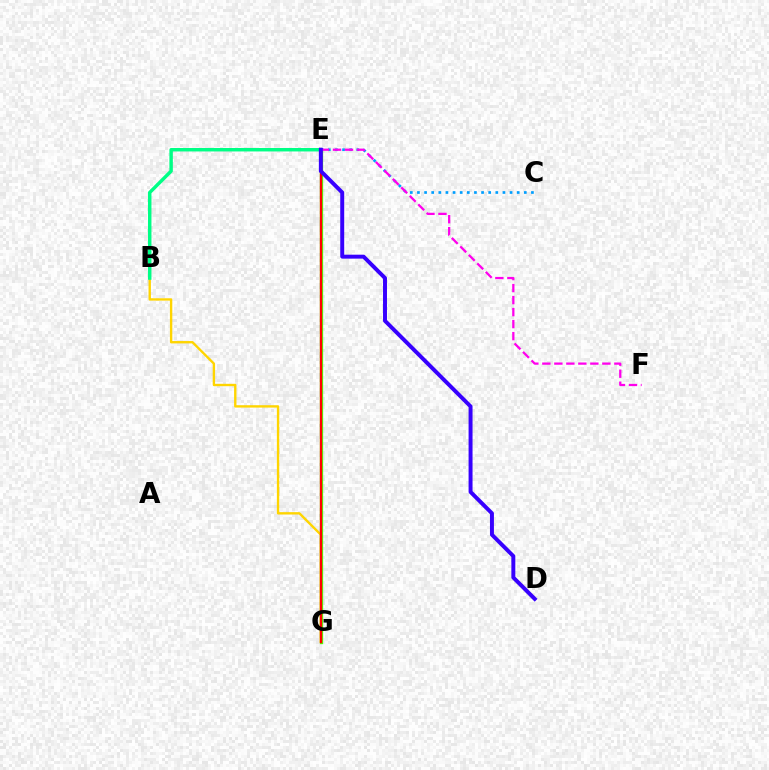{('E', 'G'): [{'color': '#4fff00', 'line_style': 'solid', 'thickness': 2.38}, {'color': '#ff0000', 'line_style': 'solid', 'thickness': 1.66}], ('B', 'G'): [{'color': '#ffd500', 'line_style': 'solid', 'thickness': 1.71}], ('B', 'E'): [{'color': '#00ff86', 'line_style': 'solid', 'thickness': 2.49}], ('C', 'E'): [{'color': '#009eff', 'line_style': 'dotted', 'thickness': 1.94}], ('E', 'F'): [{'color': '#ff00ed', 'line_style': 'dashed', 'thickness': 1.63}], ('D', 'E'): [{'color': '#3700ff', 'line_style': 'solid', 'thickness': 2.85}]}